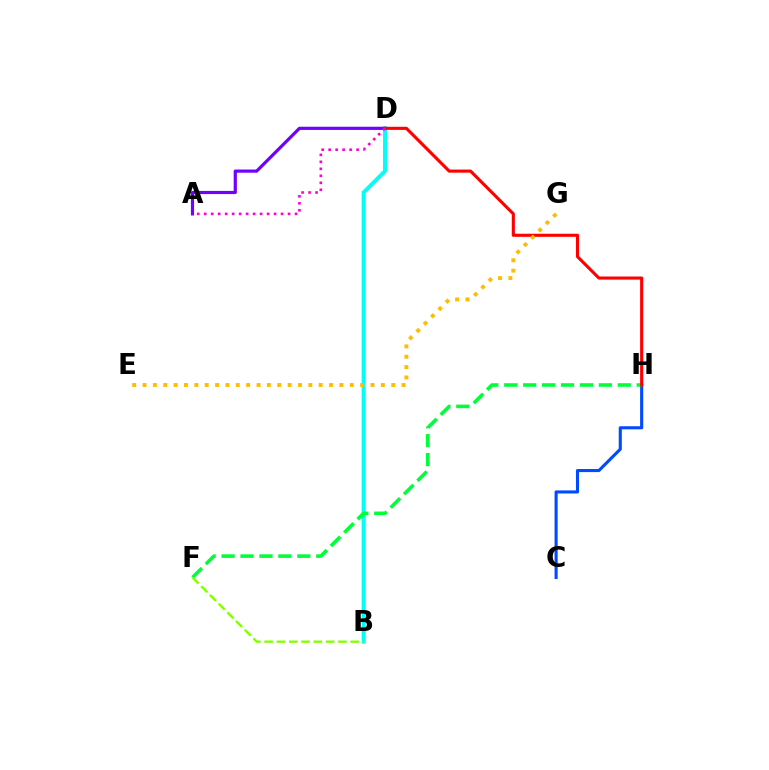{('C', 'H'): [{'color': '#004bff', 'line_style': 'solid', 'thickness': 2.22}], ('B', 'D'): [{'color': '#00fff6', 'line_style': 'solid', 'thickness': 2.84}], ('F', 'H'): [{'color': '#00ff39', 'line_style': 'dashed', 'thickness': 2.57}], ('A', 'D'): [{'color': '#7200ff', 'line_style': 'solid', 'thickness': 2.3}, {'color': '#ff00cf', 'line_style': 'dotted', 'thickness': 1.9}], ('D', 'H'): [{'color': '#ff0000', 'line_style': 'solid', 'thickness': 2.23}], ('E', 'G'): [{'color': '#ffbd00', 'line_style': 'dotted', 'thickness': 2.82}], ('B', 'F'): [{'color': '#84ff00', 'line_style': 'dashed', 'thickness': 1.67}]}